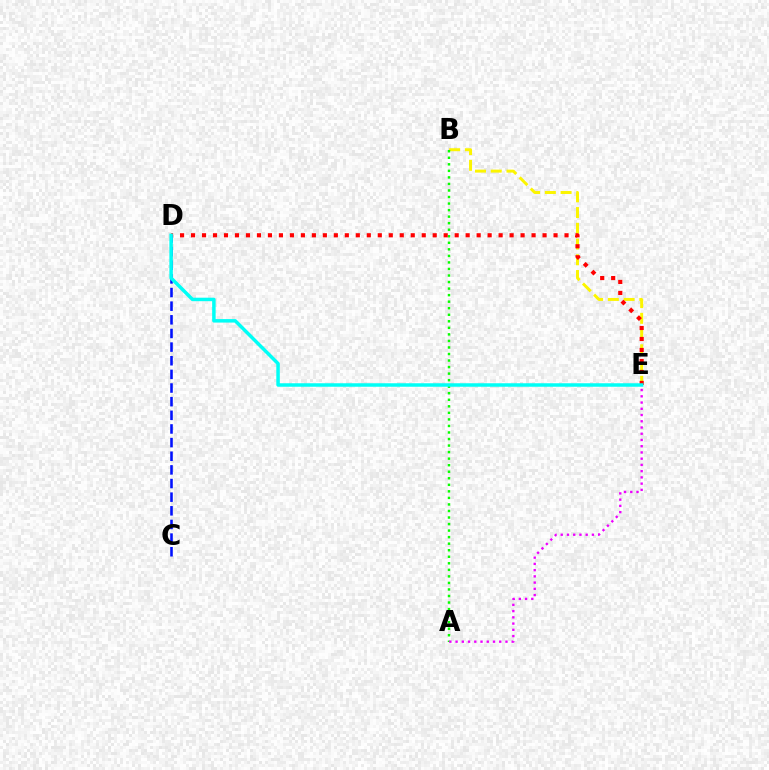{('B', 'E'): [{'color': '#fcf500', 'line_style': 'dashed', 'thickness': 2.14}], ('A', 'B'): [{'color': '#08ff00', 'line_style': 'dotted', 'thickness': 1.78}], ('D', 'E'): [{'color': '#ff0000', 'line_style': 'dotted', 'thickness': 2.98}, {'color': '#00fff6', 'line_style': 'solid', 'thickness': 2.51}], ('A', 'E'): [{'color': '#ee00ff', 'line_style': 'dotted', 'thickness': 1.69}], ('C', 'D'): [{'color': '#0010ff', 'line_style': 'dashed', 'thickness': 1.85}]}